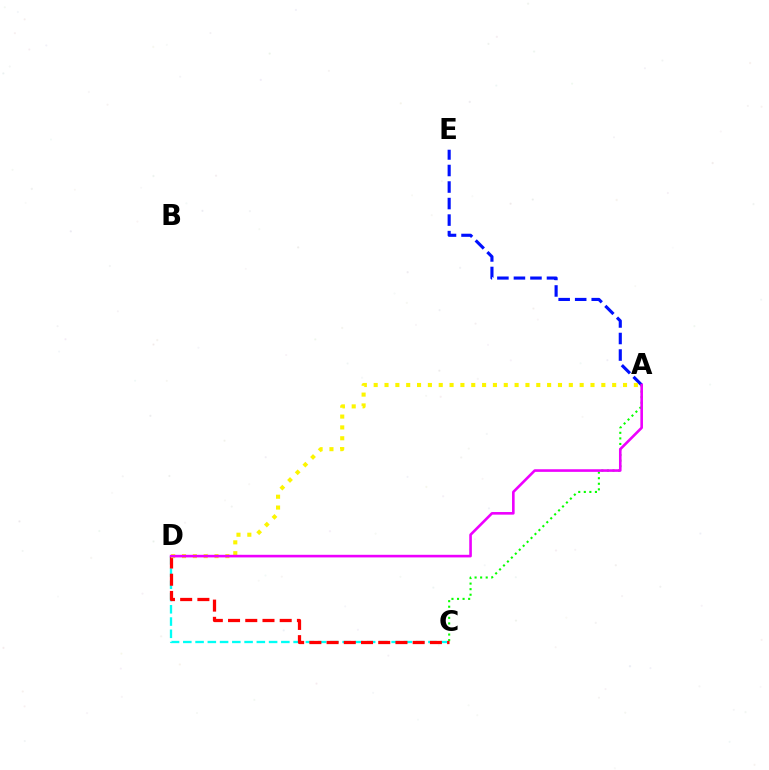{('C', 'D'): [{'color': '#00fff6', 'line_style': 'dashed', 'thickness': 1.66}, {'color': '#ff0000', 'line_style': 'dashed', 'thickness': 2.34}], ('A', 'E'): [{'color': '#0010ff', 'line_style': 'dashed', 'thickness': 2.25}], ('A', 'C'): [{'color': '#08ff00', 'line_style': 'dotted', 'thickness': 1.51}], ('A', 'D'): [{'color': '#fcf500', 'line_style': 'dotted', 'thickness': 2.95}, {'color': '#ee00ff', 'line_style': 'solid', 'thickness': 1.88}]}